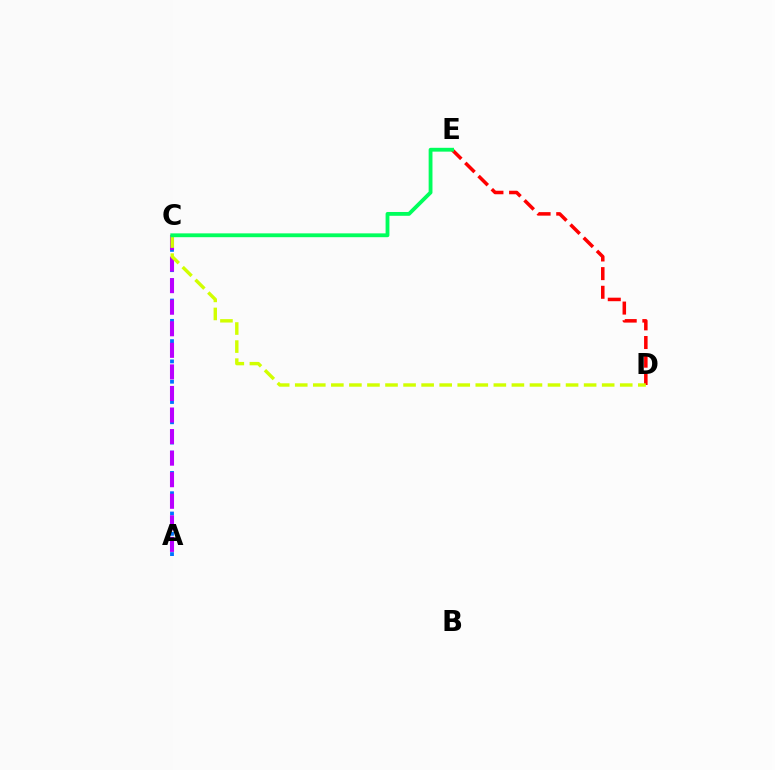{('D', 'E'): [{'color': '#ff0000', 'line_style': 'dashed', 'thickness': 2.53}], ('A', 'C'): [{'color': '#0074ff', 'line_style': 'dotted', 'thickness': 2.76}, {'color': '#b900ff', 'line_style': 'dashed', 'thickness': 2.93}], ('C', 'D'): [{'color': '#d1ff00', 'line_style': 'dashed', 'thickness': 2.45}], ('C', 'E'): [{'color': '#00ff5c', 'line_style': 'solid', 'thickness': 2.75}]}